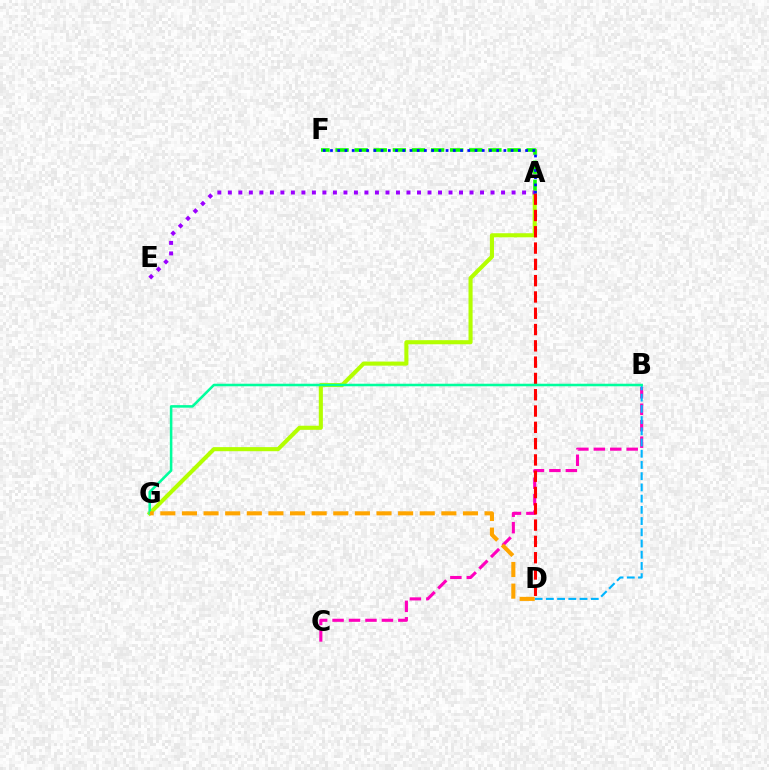{('A', 'F'): [{'color': '#08ff00', 'line_style': 'dashed', 'thickness': 2.6}, {'color': '#0010ff', 'line_style': 'dotted', 'thickness': 1.96}], ('A', 'G'): [{'color': '#b3ff00', 'line_style': 'solid', 'thickness': 2.94}], ('B', 'C'): [{'color': '#ff00bd', 'line_style': 'dashed', 'thickness': 2.23}], ('A', 'E'): [{'color': '#9b00ff', 'line_style': 'dotted', 'thickness': 2.86}], ('B', 'D'): [{'color': '#00b5ff', 'line_style': 'dashed', 'thickness': 1.52}], ('A', 'D'): [{'color': '#ff0000', 'line_style': 'dashed', 'thickness': 2.21}], ('B', 'G'): [{'color': '#00ff9d', 'line_style': 'solid', 'thickness': 1.83}], ('D', 'G'): [{'color': '#ffa500', 'line_style': 'dashed', 'thickness': 2.94}]}